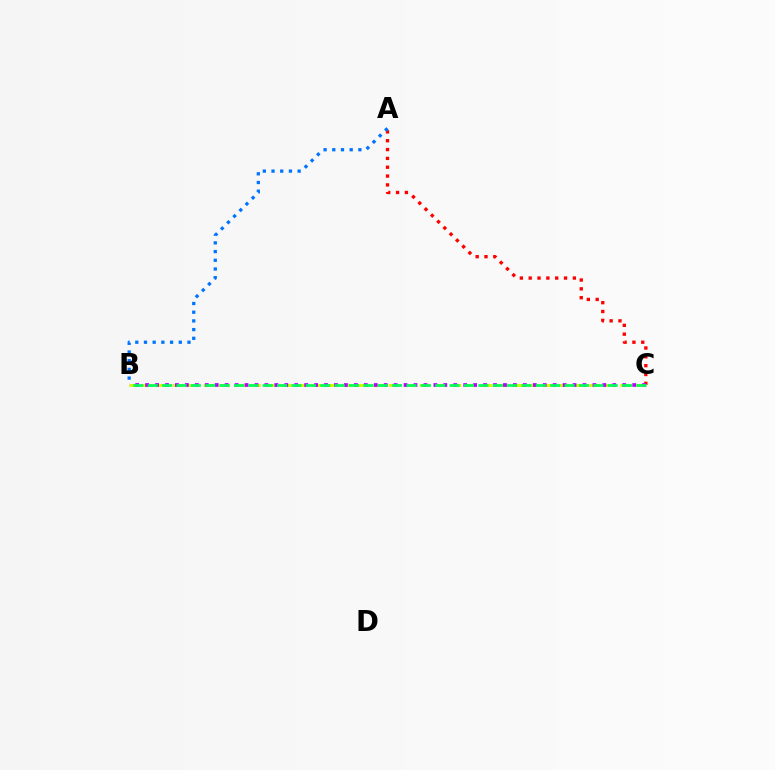{('A', 'C'): [{'color': '#ff0000', 'line_style': 'dotted', 'thickness': 2.4}], ('B', 'C'): [{'color': '#d1ff00', 'line_style': 'dashed', 'thickness': 2.1}, {'color': '#b900ff', 'line_style': 'dotted', 'thickness': 2.7}, {'color': '#00ff5c', 'line_style': 'dashed', 'thickness': 1.95}], ('A', 'B'): [{'color': '#0074ff', 'line_style': 'dotted', 'thickness': 2.36}]}